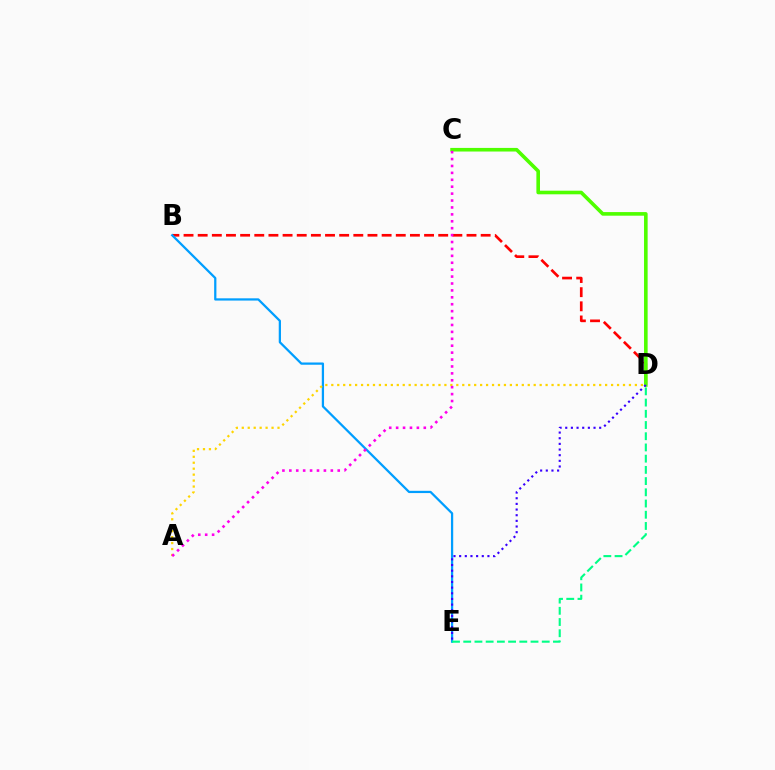{('B', 'D'): [{'color': '#ff0000', 'line_style': 'dashed', 'thickness': 1.92}], ('C', 'D'): [{'color': '#4fff00', 'line_style': 'solid', 'thickness': 2.6}], ('B', 'E'): [{'color': '#009eff', 'line_style': 'solid', 'thickness': 1.62}], ('D', 'E'): [{'color': '#3700ff', 'line_style': 'dotted', 'thickness': 1.54}, {'color': '#00ff86', 'line_style': 'dashed', 'thickness': 1.52}], ('A', 'D'): [{'color': '#ffd500', 'line_style': 'dotted', 'thickness': 1.62}], ('A', 'C'): [{'color': '#ff00ed', 'line_style': 'dotted', 'thickness': 1.88}]}